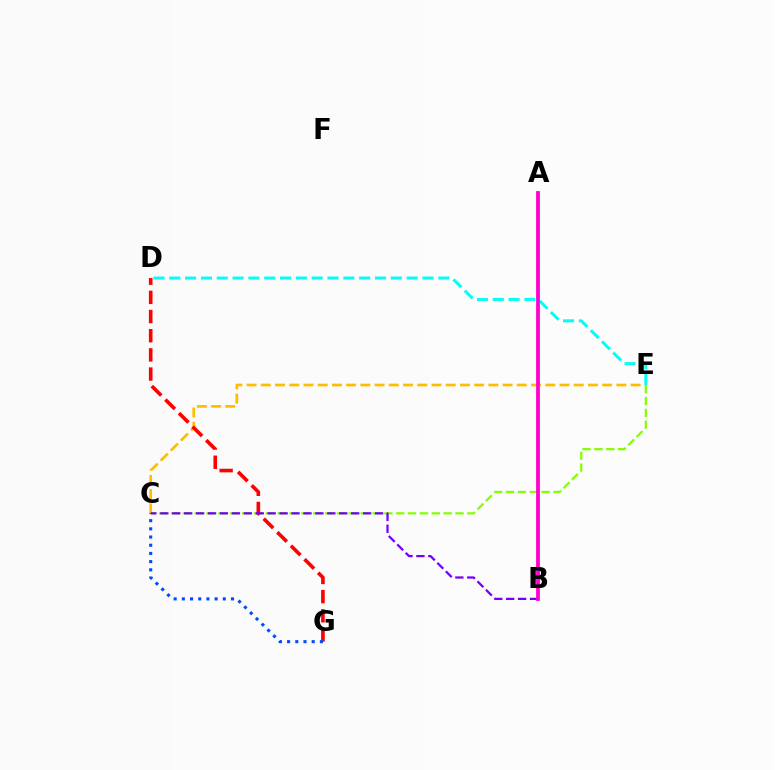{('C', 'E'): [{'color': '#84ff00', 'line_style': 'dashed', 'thickness': 1.61}, {'color': '#ffbd00', 'line_style': 'dashed', 'thickness': 1.93}], ('A', 'B'): [{'color': '#00ff39', 'line_style': 'dotted', 'thickness': 1.53}, {'color': '#ff00cf', 'line_style': 'solid', 'thickness': 2.72}], ('D', 'E'): [{'color': '#00fff6', 'line_style': 'dashed', 'thickness': 2.15}], ('D', 'G'): [{'color': '#ff0000', 'line_style': 'dashed', 'thickness': 2.6}], ('B', 'C'): [{'color': '#7200ff', 'line_style': 'dashed', 'thickness': 1.62}], ('C', 'G'): [{'color': '#004bff', 'line_style': 'dotted', 'thickness': 2.23}]}